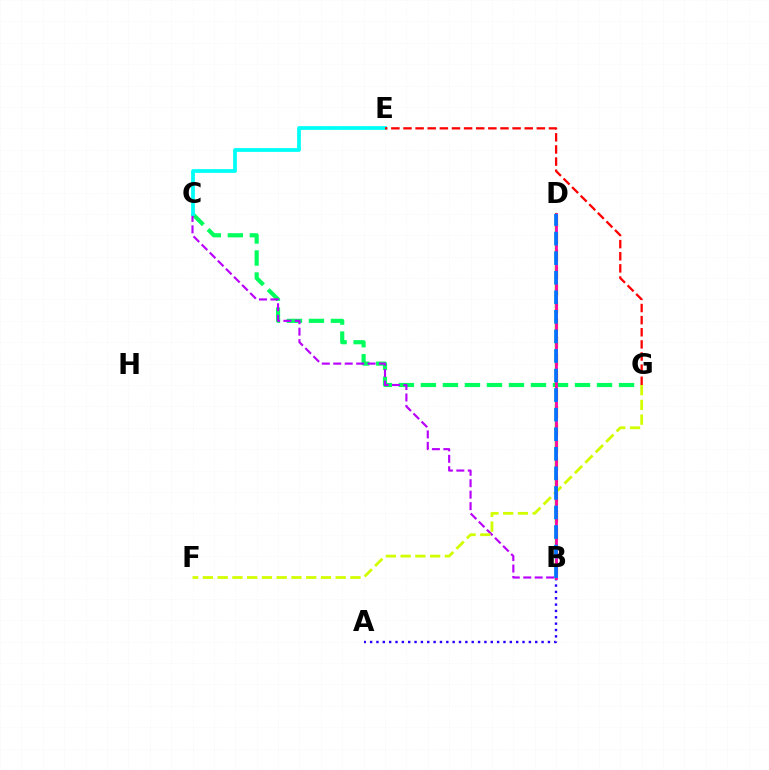{('B', 'D'): [{'color': '#ff9400', 'line_style': 'dashed', 'thickness': 2.36}, {'color': '#3dff00', 'line_style': 'solid', 'thickness': 1.68}, {'color': '#ff00ac', 'line_style': 'solid', 'thickness': 2.0}, {'color': '#0074ff', 'line_style': 'dashed', 'thickness': 2.66}], ('C', 'G'): [{'color': '#00ff5c', 'line_style': 'dashed', 'thickness': 2.99}], ('B', 'C'): [{'color': '#b900ff', 'line_style': 'dashed', 'thickness': 1.55}], ('C', 'E'): [{'color': '#00fff6', 'line_style': 'solid', 'thickness': 2.7}], ('A', 'B'): [{'color': '#2500ff', 'line_style': 'dotted', 'thickness': 1.73}], ('E', 'G'): [{'color': '#ff0000', 'line_style': 'dashed', 'thickness': 1.65}], ('F', 'G'): [{'color': '#d1ff00', 'line_style': 'dashed', 'thickness': 2.0}]}